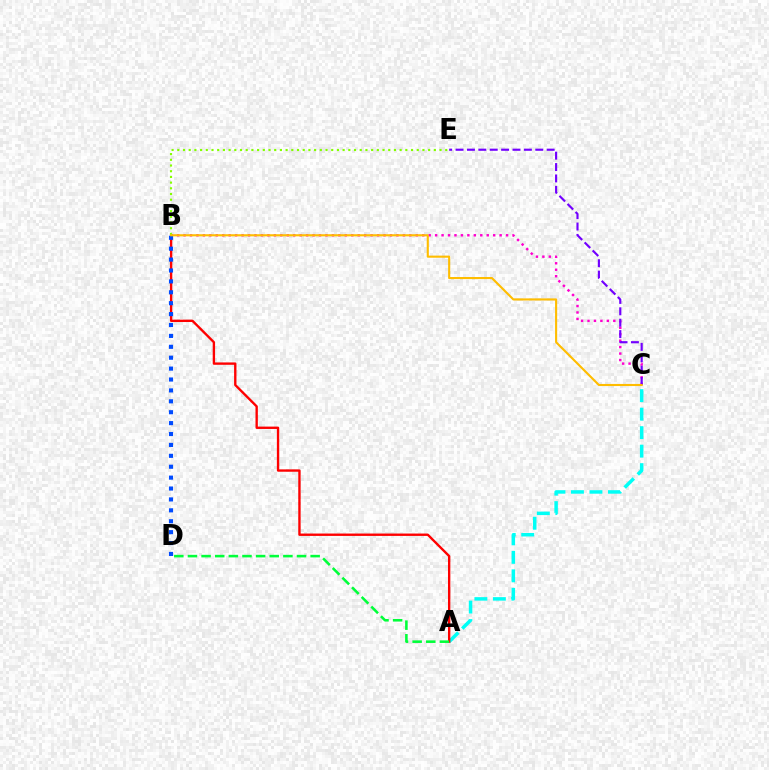{('A', 'C'): [{'color': '#00fff6', 'line_style': 'dashed', 'thickness': 2.51}], ('B', 'C'): [{'color': '#ff00cf', 'line_style': 'dotted', 'thickness': 1.75}, {'color': '#ffbd00', 'line_style': 'solid', 'thickness': 1.52}], ('A', 'B'): [{'color': '#ff0000', 'line_style': 'solid', 'thickness': 1.7}], ('B', 'D'): [{'color': '#004bff', 'line_style': 'dotted', 'thickness': 2.96}], ('B', 'E'): [{'color': '#84ff00', 'line_style': 'dotted', 'thickness': 1.55}], ('A', 'D'): [{'color': '#00ff39', 'line_style': 'dashed', 'thickness': 1.85}], ('C', 'E'): [{'color': '#7200ff', 'line_style': 'dashed', 'thickness': 1.55}]}